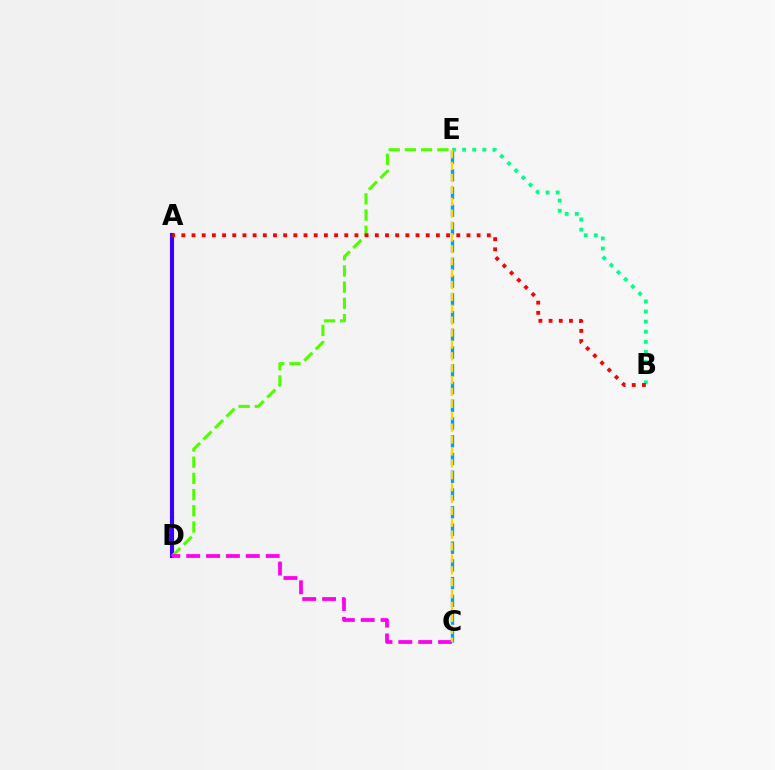{('A', 'D'): [{'color': '#3700ff', 'line_style': 'solid', 'thickness': 2.96}], ('B', 'E'): [{'color': '#00ff86', 'line_style': 'dotted', 'thickness': 2.75}], ('D', 'E'): [{'color': '#4fff00', 'line_style': 'dashed', 'thickness': 2.2}], ('C', 'D'): [{'color': '#ff00ed', 'line_style': 'dashed', 'thickness': 2.7}], ('C', 'E'): [{'color': '#009eff', 'line_style': 'dashed', 'thickness': 2.41}, {'color': '#ffd500', 'line_style': 'dashed', 'thickness': 1.62}], ('A', 'B'): [{'color': '#ff0000', 'line_style': 'dotted', 'thickness': 2.77}]}